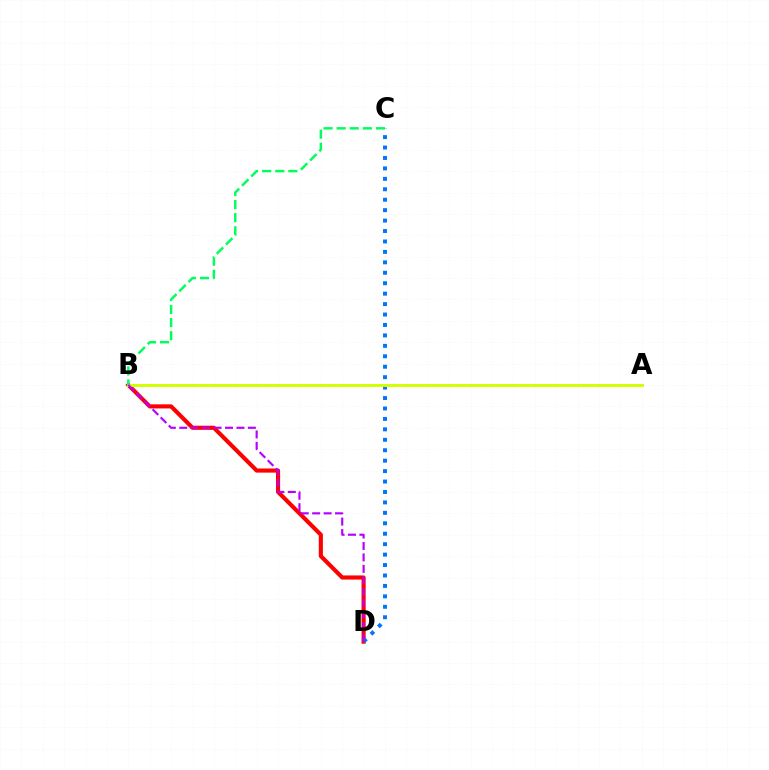{('B', 'D'): [{'color': '#ff0000', 'line_style': 'solid', 'thickness': 2.96}, {'color': '#b900ff', 'line_style': 'dashed', 'thickness': 1.55}], ('C', 'D'): [{'color': '#0074ff', 'line_style': 'dotted', 'thickness': 2.84}], ('A', 'B'): [{'color': '#d1ff00', 'line_style': 'solid', 'thickness': 2.11}], ('B', 'C'): [{'color': '#00ff5c', 'line_style': 'dashed', 'thickness': 1.78}]}